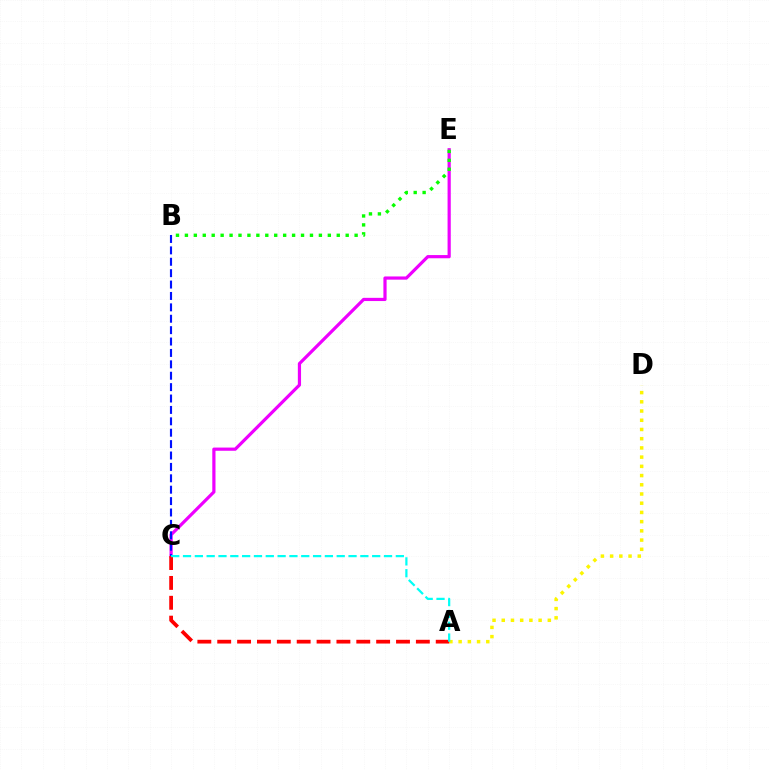{('A', 'D'): [{'color': '#fcf500', 'line_style': 'dotted', 'thickness': 2.5}], ('C', 'E'): [{'color': '#ee00ff', 'line_style': 'solid', 'thickness': 2.3}], ('B', 'C'): [{'color': '#0010ff', 'line_style': 'dashed', 'thickness': 1.55}], ('A', 'C'): [{'color': '#ff0000', 'line_style': 'dashed', 'thickness': 2.7}, {'color': '#00fff6', 'line_style': 'dashed', 'thickness': 1.61}], ('B', 'E'): [{'color': '#08ff00', 'line_style': 'dotted', 'thickness': 2.43}]}